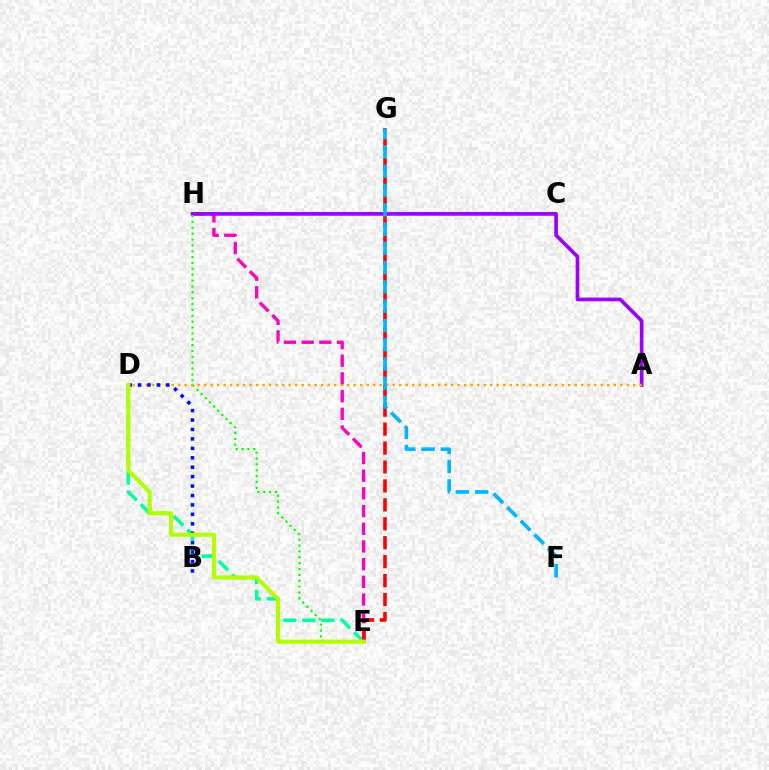{('D', 'E'): [{'color': '#00ff9d', 'line_style': 'dashed', 'thickness': 2.58}, {'color': '#b3ff00', 'line_style': 'solid', 'thickness': 2.96}], ('E', 'H'): [{'color': '#ff00bd', 'line_style': 'dashed', 'thickness': 2.4}, {'color': '#08ff00', 'line_style': 'dotted', 'thickness': 1.59}], ('A', 'H'): [{'color': '#9b00ff', 'line_style': 'solid', 'thickness': 2.64}], ('E', 'G'): [{'color': '#ff0000', 'line_style': 'dashed', 'thickness': 2.57}], ('A', 'D'): [{'color': '#ffa500', 'line_style': 'dotted', 'thickness': 1.77}], ('F', 'G'): [{'color': '#00b5ff', 'line_style': 'dashed', 'thickness': 2.62}], ('B', 'D'): [{'color': '#0010ff', 'line_style': 'dotted', 'thickness': 2.56}]}